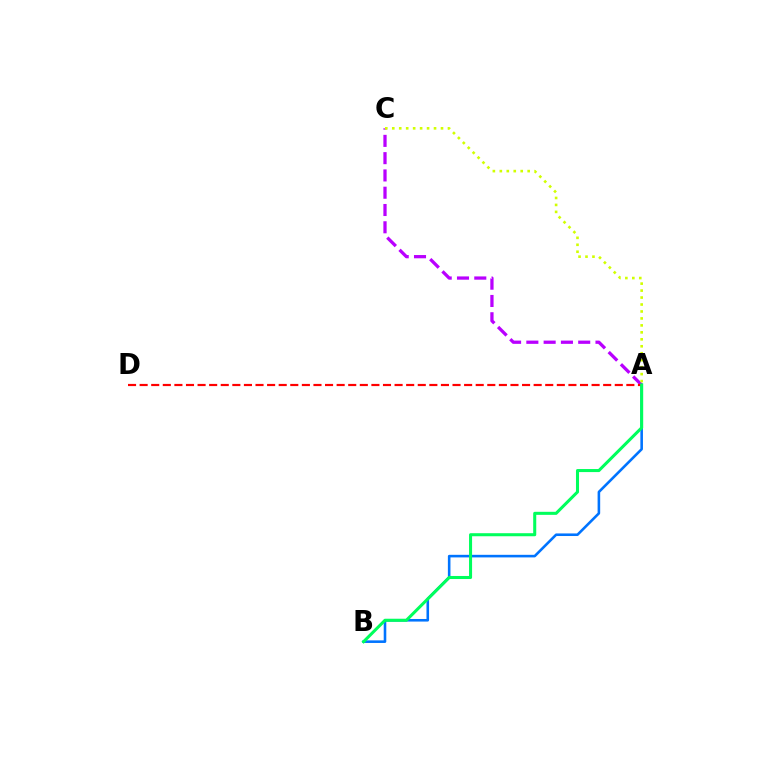{('A', 'C'): [{'color': '#b900ff', 'line_style': 'dashed', 'thickness': 2.35}, {'color': '#d1ff00', 'line_style': 'dotted', 'thickness': 1.89}], ('A', 'B'): [{'color': '#0074ff', 'line_style': 'solid', 'thickness': 1.86}, {'color': '#00ff5c', 'line_style': 'solid', 'thickness': 2.19}], ('A', 'D'): [{'color': '#ff0000', 'line_style': 'dashed', 'thickness': 1.57}]}